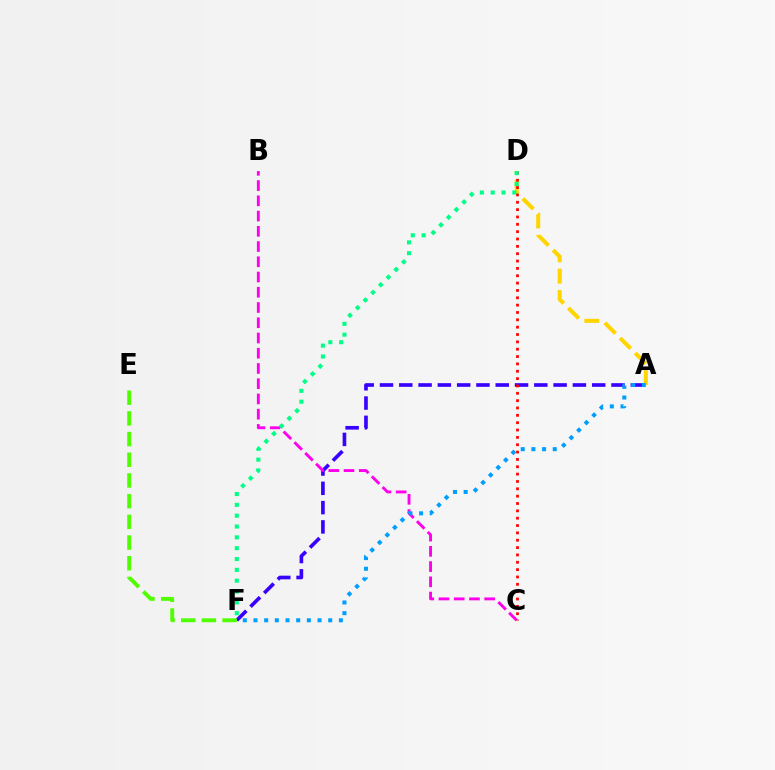{('A', 'D'): [{'color': '#ffd500', 'line_style': 'dashed', 'thickness': 2.91}], ('A', 'F'): [{'color': '#3700ff', 'line_style': 'dashed', 'thickness': 2.62}, {'color': '#009eff', 'line_style': 'dotted', 'thickness': 2.9}], ('B', 'C'): [{'color': '#ff00ed', 'line_style': 'dashed', 'thickness': 2.07}], ('C', 'D'): [{'color': '#ff0000', 'line_style': 'dotted', 'thickness': 2.0}], ('E', 'F'): [{'color': '#4fff00', 'line_style': 'dashed', 'thickness': 2.81}], ('D', 'F'): [{'color': '#00ff86', 'line_style': 'dotted', 'thickness': 2.94}]}